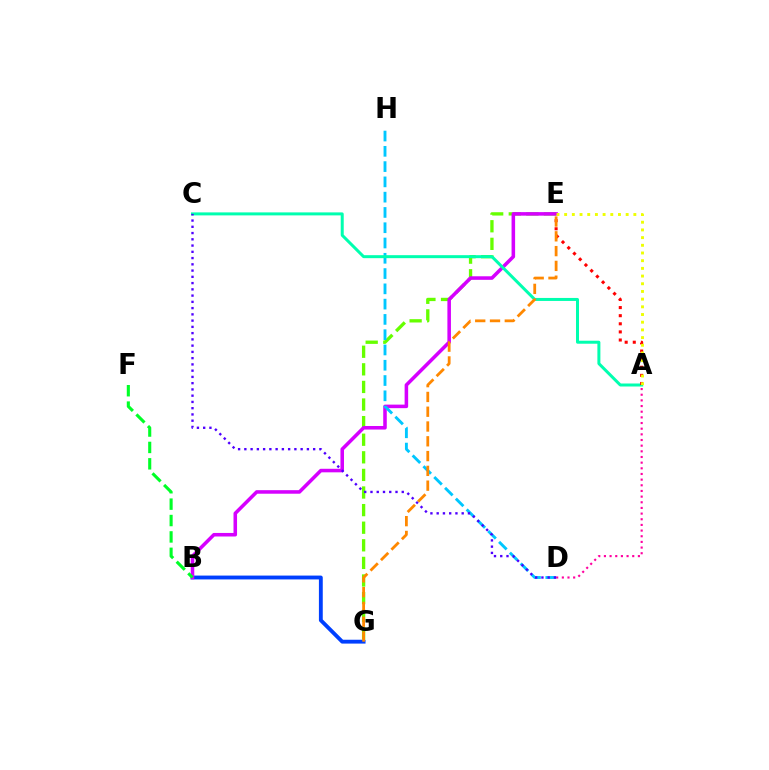{('B', 'G'): [{'color': '#003fff', 'line_style': 'solid', 'thickness': 2.77}], ('E', 'G'): [{'color': '#66ff00', 'line_style': 'dashed', 'thickness': 2.39}, {'color': '#ff8800', 'line_style': 'dashed', 'thickness': 2.01}], ('A', 'D'): [{'color': '#ff00a0', 'line_style': 'dotted', 'thickness': 1.54}], ('B', 'E'): [{'color': '#d600ff', 'line_style': 'solid', 'thickness': 2.55}], ('D', 'H'): [{'color': '#00c7ff', 'line_style': 'dashed', 'thickness': 2.08}], ('A', 'C'): [{'color': '#00ffaf', 'line_style': 'solid', 'thickness': 2.16}], ('B', 'F'): [{'color': '#00ff27', 'line_style': 'dashed', 'thickness': 2.23}], ('A', 'E'): [{'color': '#ff0000', 'line_style': 'dotted', 'thickness': 2.2}, {'color': '#eeff00', 'line_style': 'dotted', 'thickness': 2.09}], ('C', 'D'): [{'color': '#4f00ff', 'line_style': 'dotted', 'thickness': 1.7}]}